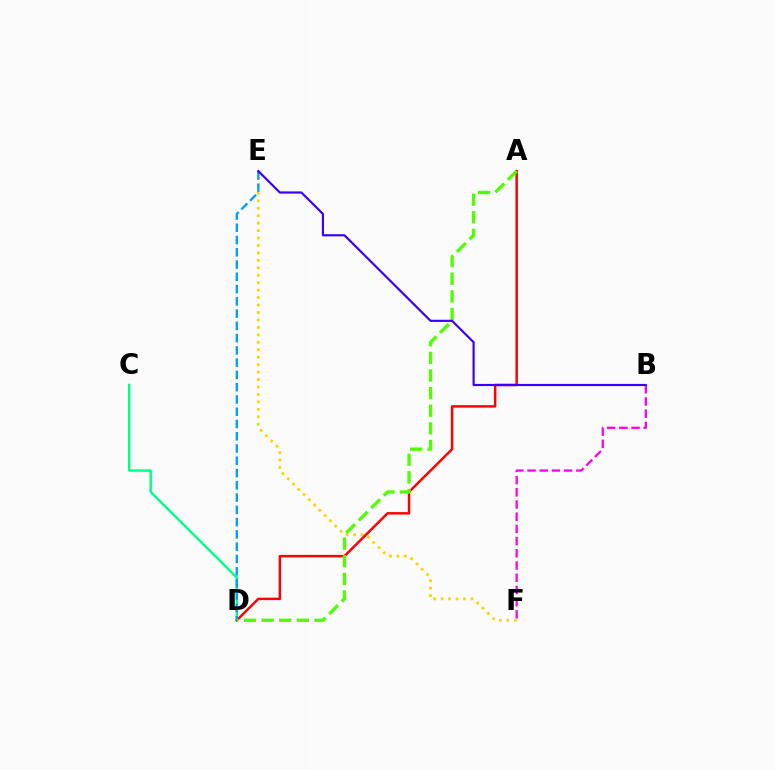{('E', 'F'): [{'color': '#ffd500', 'line_style': 'dotted', 'thickness': 2.02}], ('C', 'D'): [{'color': '#00ff86', 'line_style': 'solid', 'thickness': 1.75}], ('A', 'D'): [{'color': '#ff0000', 'line_style': 'solid', 'thickness': 1.78}, {'color': '#4fff00', 'line_style': 'dashed', 'thickness': 2.39}], ('D', 'E'): [{'color': '#009eff', 'line_style': 'dashed', 'thickness': 1.67}], ('B', 'F'): [{'color': '#ff00ed', 'line_style': 'dashed', 'thickness': 1.66}], ('B', 'E'): [{'color': '#3700ff', 'line_style': 'solid', 'thickness': 1.56}]}